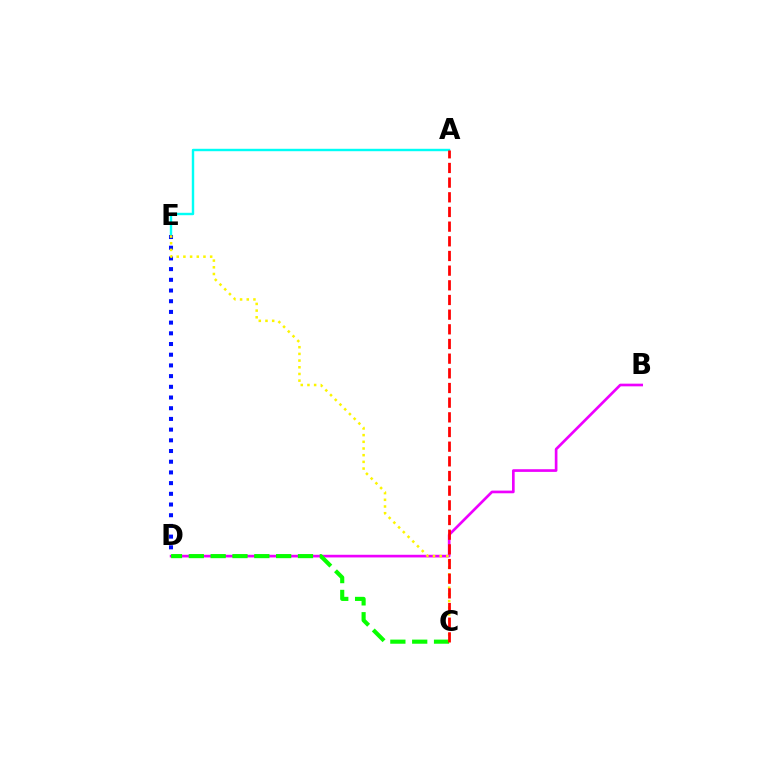{('A', 'E'): [{'color': '#00fff6', 'line_style': 'solid', 'thickness': 1.74}], ('B', 'D'): [{'color': '#ee00ff', 'line_style': 'solid', 'thickness': 1.92}], ('D', 'E'): [{'color': '#0010ff', 'line_style': 'dotted', 'thickness': 2.91}], ('C', 'D'): [{'color': '#08ff00', 'line_style': 'dashed', 'thickness': 2.97}], ('C', 'E'): [{'color': '#fcf500', 'line_style': 'dotted', 'thickness': 1.82}], ('A', 'C'): [{'color': '#ff0000', 'line_style': 'dashed', 'thickness': 1.99}]}